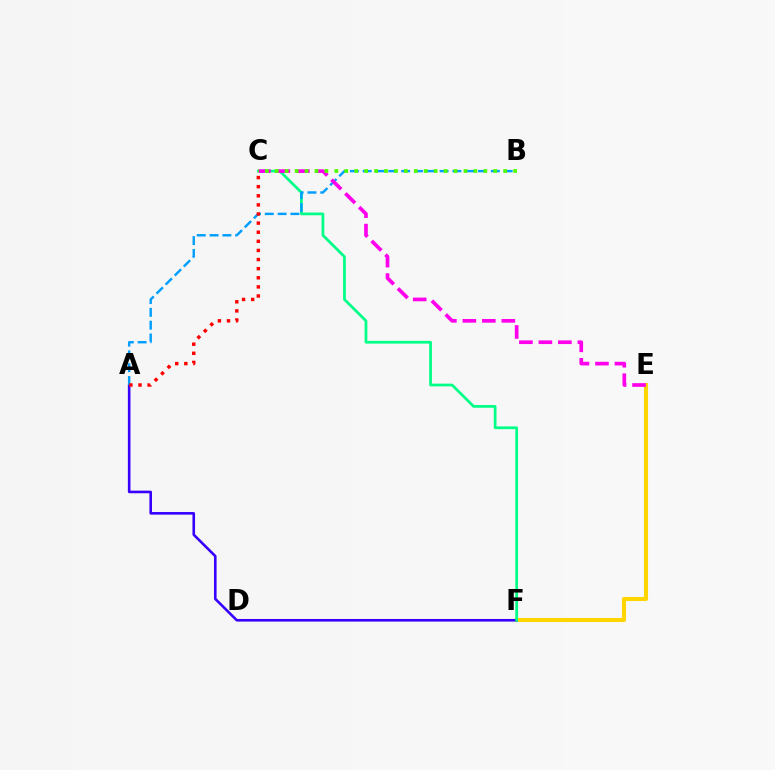{('E', 'F'): [{'color': '#ffd500', 'line_style': 'solid', 'thickness': 2.92}], ('A', 'F'): [{'color': '#3700ff', 'line_style': 'solid', 'thickness': 1.87}], ('C', 'F'): [{'color': '#00ff86', 'line_style': 'solid', 'thickness': 1.97}], ('A', 'B'): [{'color': '#009eff', 'line_style': 'dashed', 'thickness': 1.74}], ('A', 'C'): [{'color': '#ff0000', 'line_style': 'dotted', 'thickness': 2.48}], ('C', 'E'): [{'color': '#ff00ed', 'line_style': 'dashed', 'thickness': 2.65}], ('B', 'C'): [{'color': '#4fff00', 'line_style': 'dotted', 'thickness': 2.7}]}